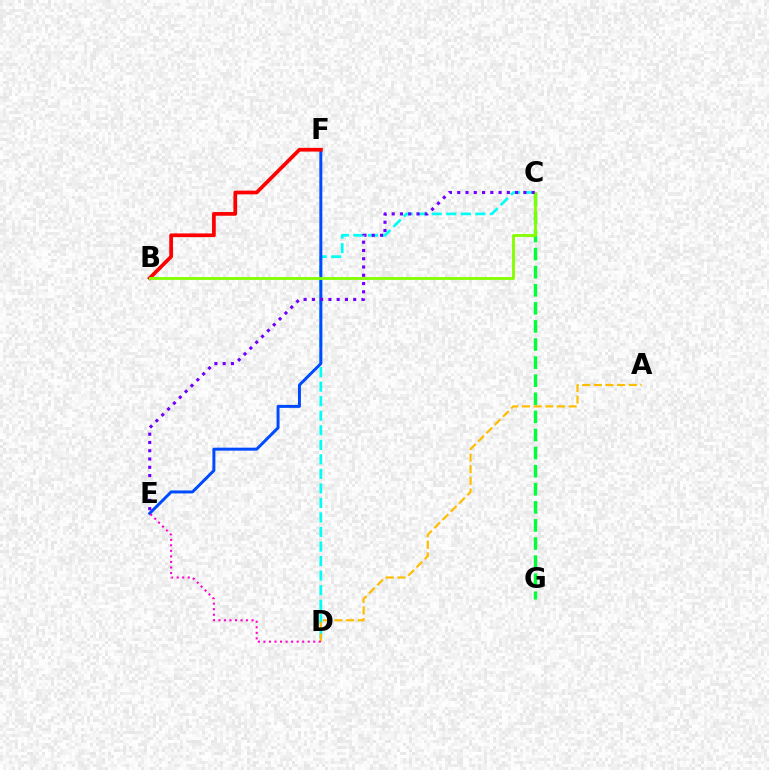{('C', 'D'): [{'color': '#00fff6', 'line_style': 'dashed', 'thickness': 1.97}], ('E', 'F'): [{'color': '#004bff', 'line_style': 'solid', 'thickness': 2.14}], ('C', 'G'): [{'color': '#00ff39', 'line_style': 'dashed', 'thickness': 2.46}], ('B', 'F'): [{'color': '#ff0000', 'line_style': 'solid', 'thickness': 2.68}], ('B', 'C'): [{'color': '#84ff00', 'line_style': 'solid', 'thickness': 2.05}], ('A', 'D'): [{'color': '#ffbd00', 'line_style': 'dashed', 'thickness': 1.58}], ('C', 'E'): [{'color': '#7200ff', 'line_style': 'dotted', 'thickness': 2.25}], ('D', 'E'): [{'color': '#ff00cf', 'line_style': 'dotted', 'thickness': 1.5}]}